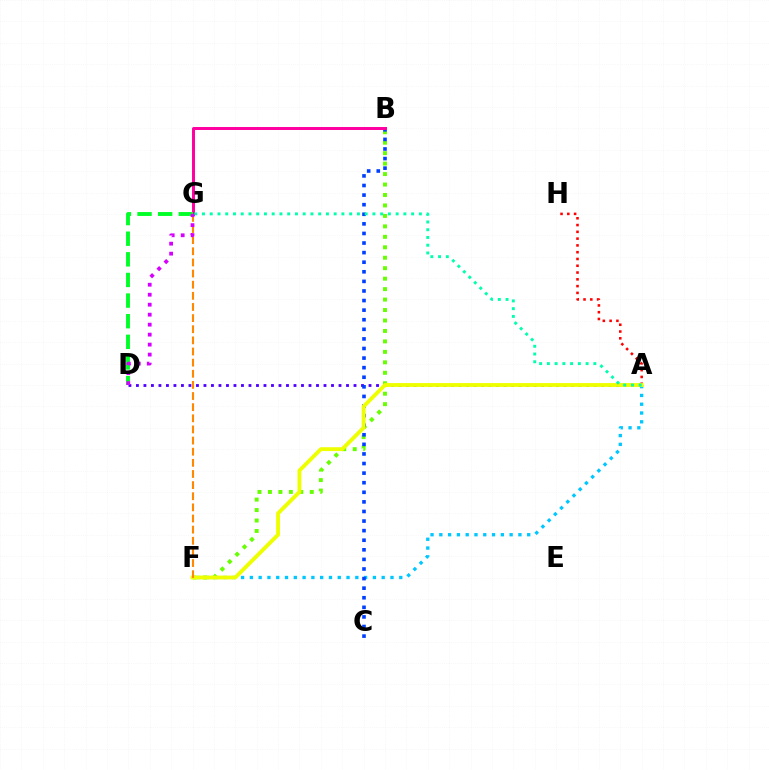{('B', 'F'): [{'color': '#66ff00', 'line_style': 'dotted', 'thickness': 2.84}], ('A', 'D'): [{'color': '#4f00ff', 'line_style': 'dotted', 'thickness': 2.04}], ('A', 'F'): [{'color': '#00c7ff', 'line_style': 'dotted', 'thickness': 2.39}, {'color': '#eeff00', 'line_style': 'solid', 'thickness': 2.78}], ('A', 'H'): [{'color': '#ff0000', 'line_style': 'dotted', 'thickness': 1.84}], ('B', 'C'): [{'color': '#003fff', 'line_style': 'dotted', 'thickness': 2.6}], ('B', 'G'): [{'color': '#ff00a0', 'line_style': 'solid', 'thickness': 2.14}], ('A', 'G'): [{'color': '#00ffaf', 'line_style': 'dotted', 'thickness': 2.1}], ('D', 'G'): [{'color': '#00ff27', 'line_style': 'dashed', 'thickness': 2.8}, {'color': '#d600ff', 'line_style': 'dotted', 'thickness': 2.71}], ('F', 'G'): [{'color': '#ff8800', 'line_style': 'dashed', 'thickness': 1.51}]}